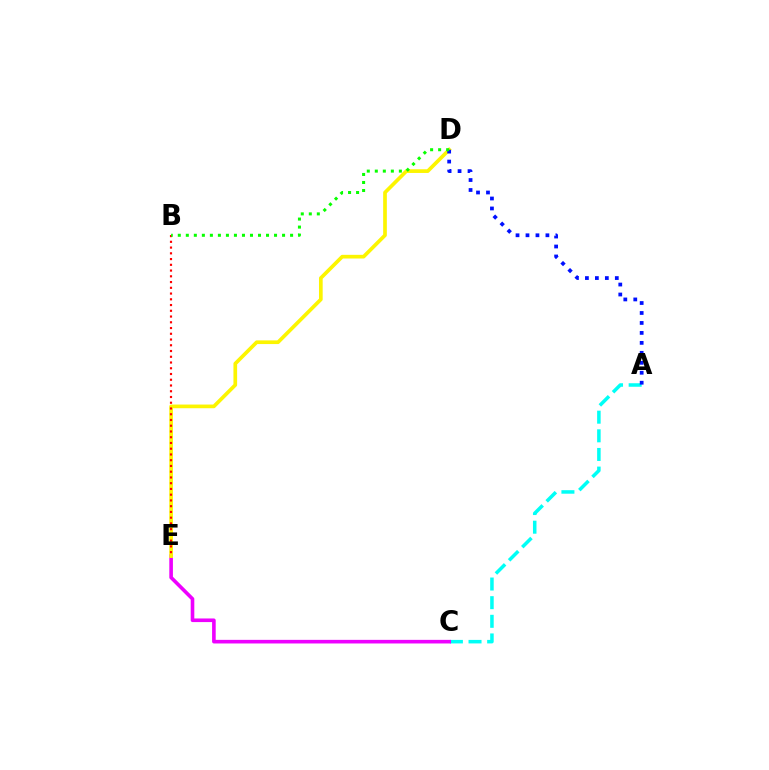{('A', 'C'): [{'color': '#00fff6', 'line_style': 'dashed', 'thickness': 2.53}], ('C', 'E'): [{'color': '#ee00ff', 'line_style': 'solid', 'thickness': 2.6}], ('D', 'E'): [{'color': '#fcf500', 'line_style': 'solid', 'thickness': 2.65}], ('A', 'D'): [{'color': '#0010ff', 'line_style': 'dotted', 'thickness': 2.71}], ('B', 'E'): [{'color': '#ff0000', 'line_style': 'dotted', 'thickness': 1.56}], ('B', 'D'): [{'color': '#08ff00', 'line_style': 'dotted', 'thickness': 2.18}]}